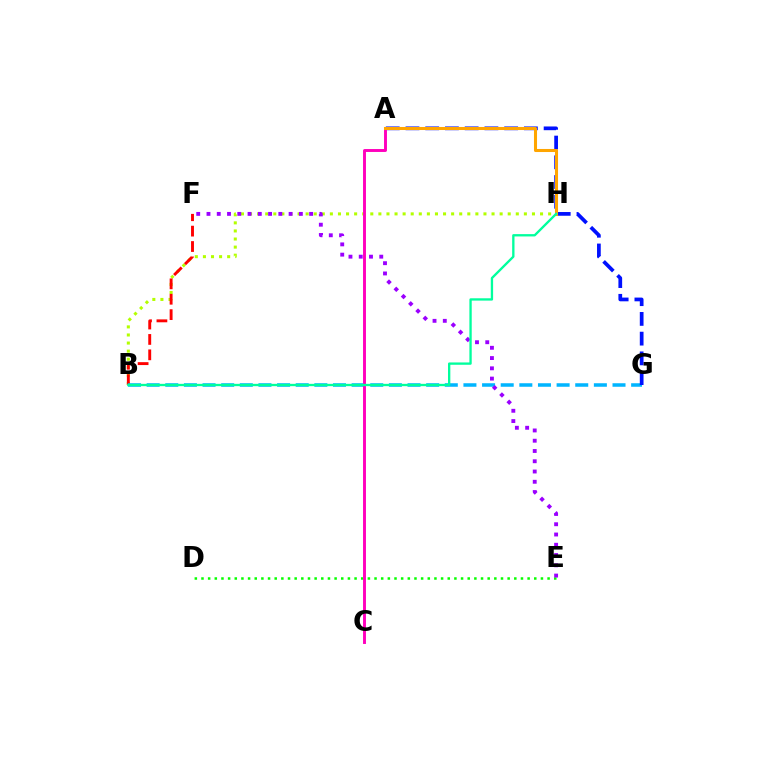{('B', 'H'): [{'color': '#b3ff00', 'line_style': 'dotted', 'thickness': 2.2}, {'color': '#00ff9d', 'line_style': 'solid', 'thickness': 1.68}], ('D', 'E'): [{'color': '#08ff00', 'line_style': 'dotted', 'thickness': 1.81}], ('B', 'F'): [{'color': '#ff0000', 'line_style': 'dashed', 'thickness': 2.09}], ('B', 'G'): [{'color': '#00b5ff', 'line_style': 'dashed', 'thickness': 2.53}], ('E', 'F'): [{'color': '#9b00ff', 'line_style': 'dotted', 'thickness': 2.79}], ('A', 'G'): [{'color': '#0010ff', 'line_style': 'dashed', 'thickness': 2.68}], ('A', 'C'): [{'color': '#ff00bd', 'line_style': 'solid', 'thickness': 2.1}], ('A', 'H'): [{'color': '#ffa500', 'line_style': 'solid', 'thickness': 2.2}]}